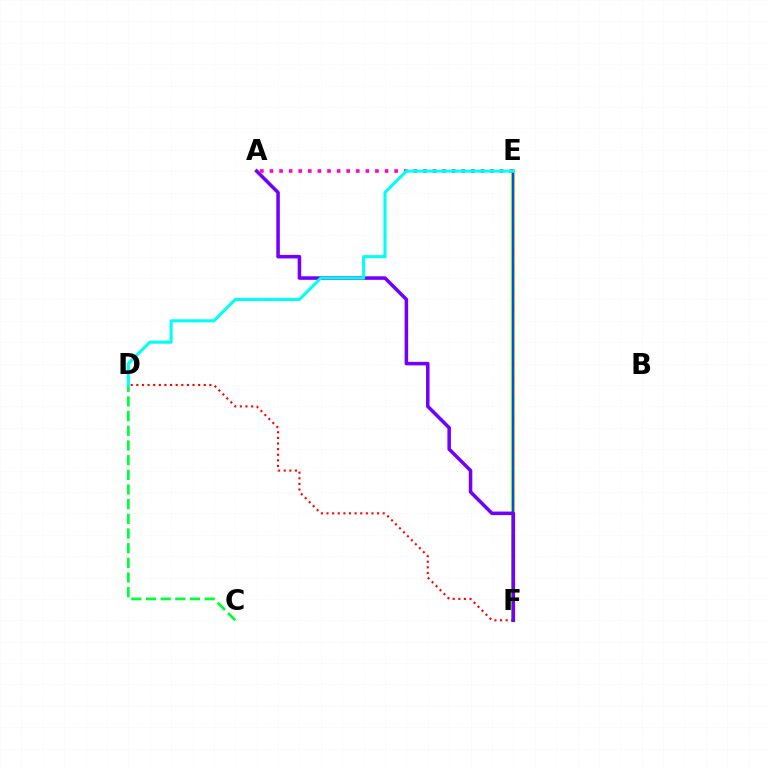{('E', 'F'): [{'color': '#84ff00', 'line_style': 'solid', 'thickness': 2.86}, {'color': '#ffbd00', 'line_style': 'dashed', 'thickness': 1.89}, {'color': '#004bff', 'line_style': 'solid', 'thickness': 1.55}], ('D', 'F'): [{'color': '#ff0000', 'line_style': 'dotted', 'thickness': 1.53}], ('A', 'F'): [{'color': '#7200ff', 'line_style': 'solid', 'thickness': 2.55}], ('C', 'D'): [{'color': '#00ff39', 'line_style': 'dashed', 'thickness': 1.99}], ('A', 'E'): [{'color': '#ff00cf', 'line_style': 'dotted', 'thickness': 2.61}], ('D', 'E'): [{'color': '#00fff6', 'line_style': 'solid', 'thickness': 2.21}]}